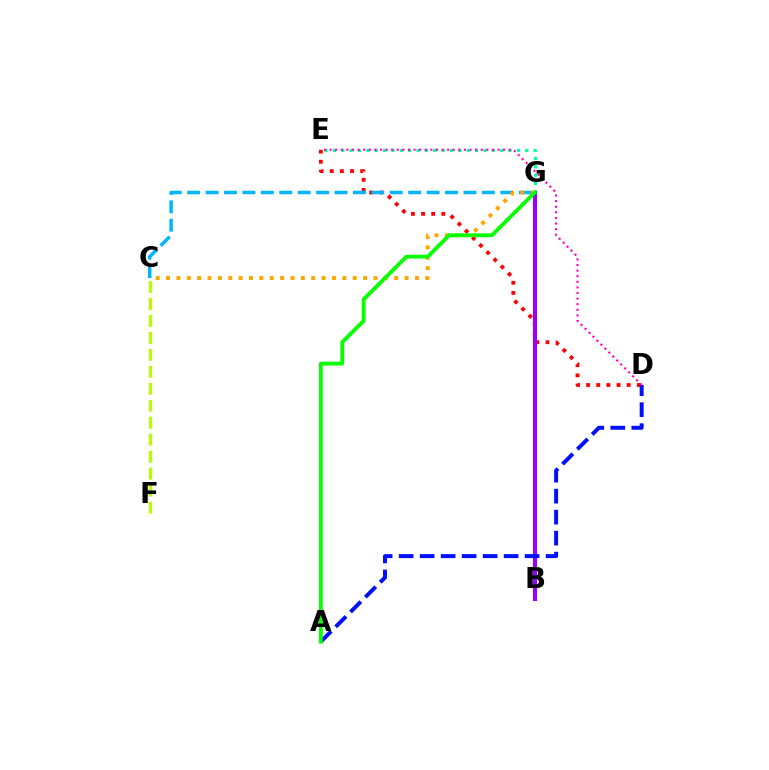{('E', 'G'): [{'color': '#00ff9d', 'line_style': 'dotted', 'thickness': 2.27}], ('D', 'E'): [{'color': '#ff0000', 'line_style': 'dotted', 'thickness': 2.75}, {'color': '#ff00bd', 'line_style': 'dotted', 'thickness': 1.52}], ('C', 'G'): [{'color': '#00b5ff', 'line_style': 'dashed', 'thickness': 2.5}, {'color': '#ffa500', 'line_style': 'dotted', 'thickness': 2.82}], ('B', 'G'): [{'color': '#9b00ff', 'line_style': 'solid', 'thickness': 2.94}], ('C', 'F'): [{'color': '#b3ff00', 'line_style': 'dashed', 'thickness': 2.3}], ('A', 'D'): [{'color': '#0010ff', 'line_style': 'dashed', 'thickness': 2.85}], ('A', 'G'): [{'color': '#08ff00', 'line_style': 'solid', 'thickness': 2.77}]}